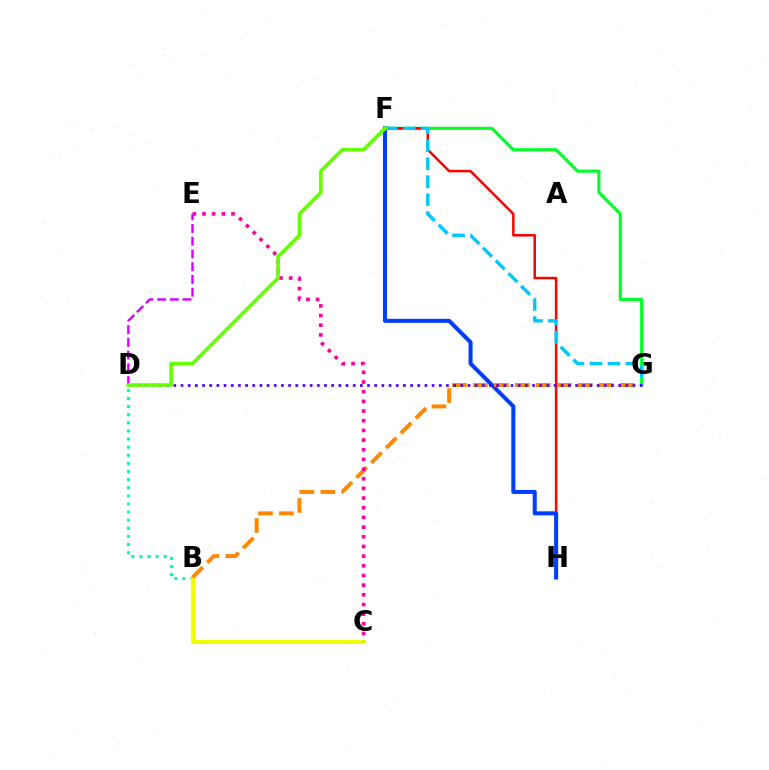{('F', 'G'): [{'color': '#00ff27', 'line_style': 'solid', 'thickness': 2.21}, {'color': '#00c7ff', 'line_style': 'dashed', 'thickness': 2.44}], ('B', 'D'): [{'color': '#00ffaf', 'line_style': 'dotted', 'thickness': 2.21}], ('B', 'C'): [{'color': '#eeff00', 'line_style': 'solid', 'thickness': 2.89}], ('F', 'H'): [{'color': '#ff0000', 'line_style': 'solid', 'thickness': 1.8}, {'color': '#003fff', 'line_style': 'solid', 'thickness': 2.91}], ('B', 'G'): [{'color': '#ff8800', 'line_style': 'dashed', 'thickness': 2.85}], ('D', 'G'): [{'color': '#4f00ff', 'line_style': 'dotted', 'thickness': 1.95}], ('C', 'E'): [{'color': '#ff00a0', 'line_style': 'dotted', 'thickness': 2.63}], ('D', 'E'): [{'color': '#d600ff', 'line_style': 'dashed', 'thickness': 1.73}], ('D', 'F'): [{'color': '#66ff00', 'line_style': 'solid', 'thickness': 2.6}]}